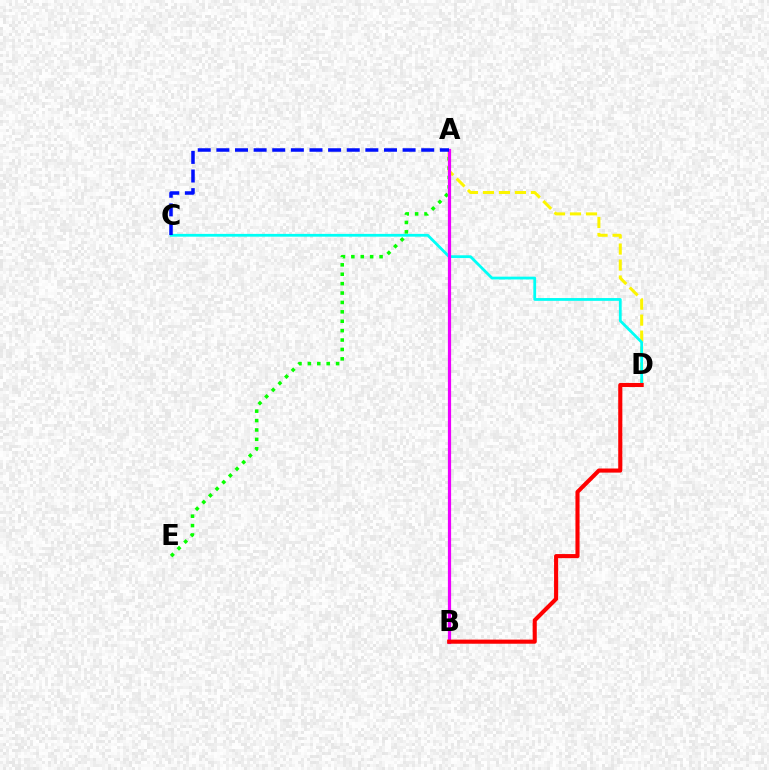{('A', 'D'): [{'color': '#fcf500', 'line_style': 'dashed', 'thickness': 2.17}], ('C', 'D'): [{'color': '#00fff6', 'line_style': 'solid', 'thickness': 2.01}], ('A', 'E'): [{'color': '#08ff00', 'line_style': 'dotted', 'thickness': 2.55}], ('A', 'B'): [{'color': '#ee00ff', 'line_style': 'solid', 'thickness': 2.31}], ('A', 'C'): [{'color': '#0010ff', 'line_style': 'dashed', 'thickness': 2.53}], ('B', 'D'): [{'color': '#ff0000', 'line_style': 'solid', 'thickness': 2.95}]}